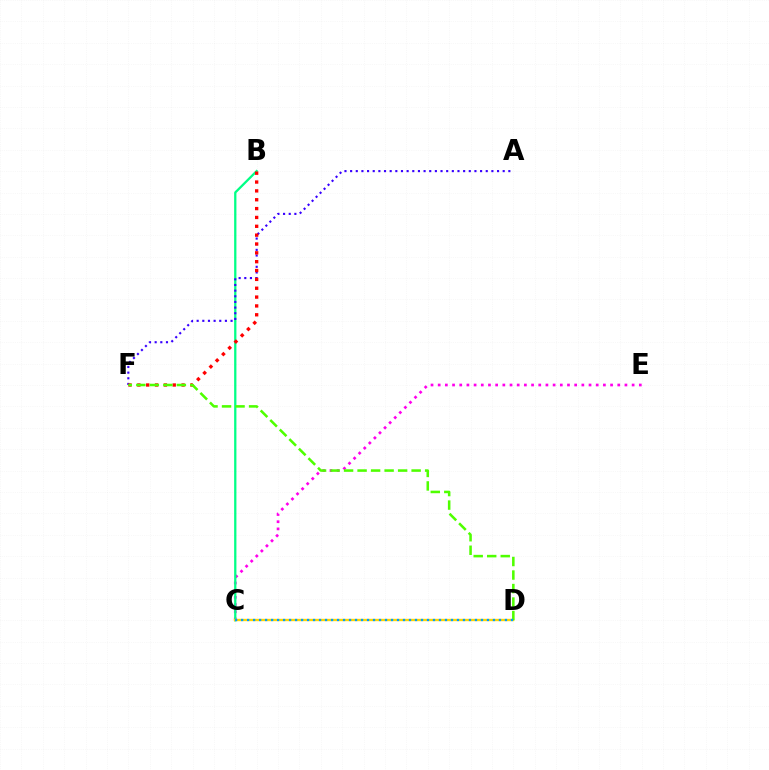{('C', 'E'): [{'color': '#ff00ed', 'line_style': 'dotted', 'thickness': 1.95}], ('B', 'C'): [{'color': '#00ff86', 'line_style': 'solid', 'thickness': 1.64}], ('A', 'F'): [{'color': '#3700ff', 'line_style': 'dotted', 'thickness': 1.54}], ('C', 'D'): [{'color': '#ffd500', 'line_style': 'solid', 'thickness': 1.7}, {'color': '#009eff', 'line_style': 'dotted', 'thickness': 1.63}], ('B', 'F'): [{'color': '#ff0000', 'line_style': 'dotted', 'thickness': 2.4}], ('D', 'F'): [{'color': '#4fff00', 'line_style': 'dashed', 'thickness': 1.84}]}